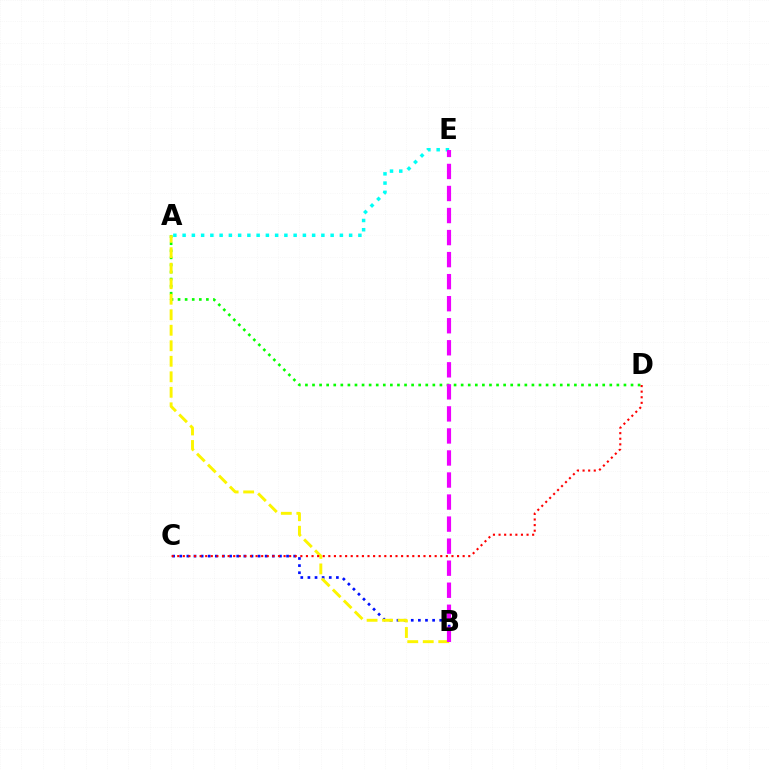{('A', 'D'): [{'color': '#08ff00', 'line_style': 'dotted', 'thickness': 1.92}], ('B', 'C'): [{'color': '#0010ff', 'line_style': 'dotted', 'thickness': 1.93}], ('A', 'B'): [{'color': '#fcf500', 'line_style': 'dashed', 'thickness': 2.11}], ('A', 'E'): [{'color': '#00fff6', 'line_style': 'dotted', 'thickness': 2.51}], ('C', 'D'): [{'color': '#ff0000', 'line_style': 'dotted', 'thickness': 1.52}], ('B', 'E'): [{'color': '#ee00ff', 'line_style': 'dashed', 'thickness': 2.99}]}